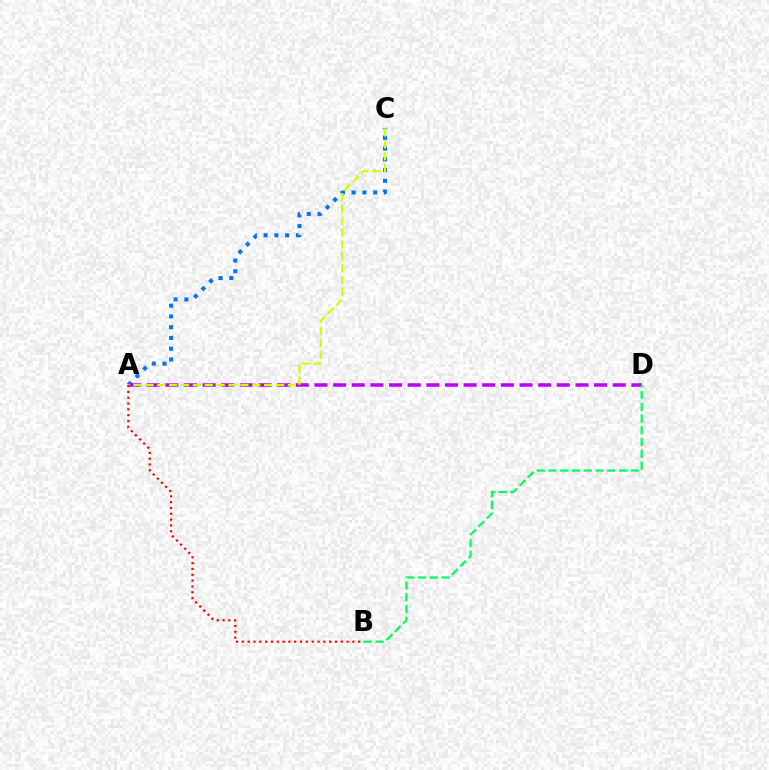{('A', 'C'): [{'color': '#0074ff', 'line_style': 'dotted', 'thickness': 2.92}, {'color': '#d1ff00', 'line_style': 'dashed', 'thickness': 1.61}], ('A', 'D'): [{'color': '#b900ff', 'line_style': 'dashed', 'thickness': 2.53}], ('A', 'B'): [{'color': '#ff0000', 'line_style': 'dotted', 'thickness': 1.58}], ('B', 'D'): [{'color': '#00ff5c', 'line_style': 'dashed', 'thickness': 1.6}]}